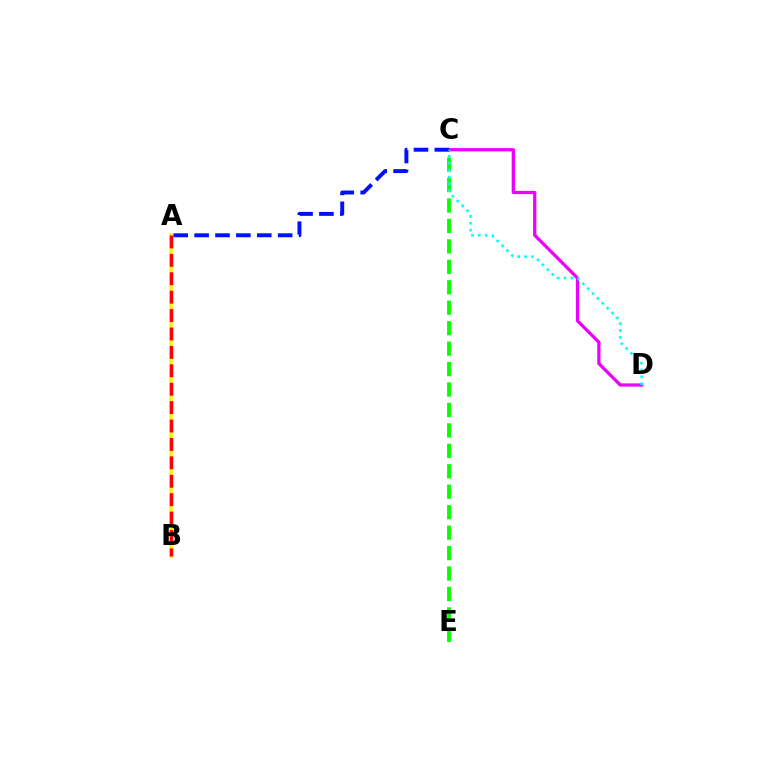{('C', 'E'): [{'color': '#08ff00', 'line_style': 'dashed', 'thickness': 2.78}], ('C', 'D'): [{'color': '#ee00ff', 'line_style': 'solid', 'thickness': 2.34}, {'color': '#00fff6', 'line_style': 'dotted', 'thickness': 1.87}], ('A', 'B'): [{'color': '#fcf500', 'line_style': 'solid', 'thickness': 2.56}, {'color': '#ff0000', 'line_style': 'dashed', 'thickness': 2.5}], ('A', 'C'): [{'color': '#0010ff', 'line_style': 'dashed', 'thickness': 2.84}]}